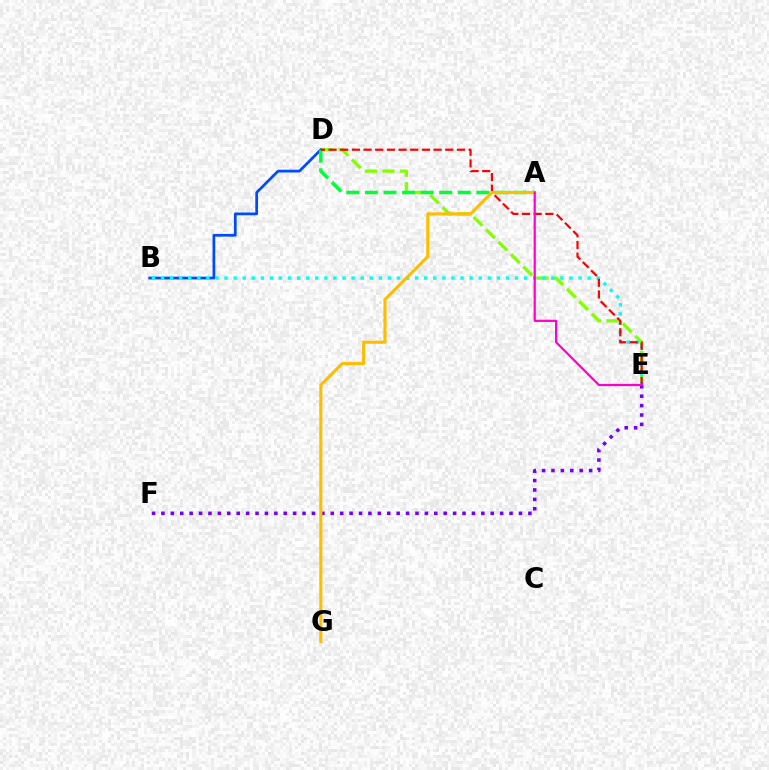{('B', 'D'): [{'color': '#004bff', 'line_style': 'solid', 'thickness': 1.97}], ('D', 'E'): [{'color': '#84ff00', 'line_style': 'dashed', 'thickness': 2.39}, {'color': '#ff0000', 'line_style': 'dashed', 'thickness': 1.59}], ('B', 'E'): [{'color': '#00fff6', 'line_style': 'dotted', 'thickness': 2.47}], ('A', 'D'): [{'color': '#00ff39', 'line_style': 'dashed', 'thickness': 2.52}], ('E', 'F'): [{'color': '#7200ff', 'line_style': 'dotted', 'thickness': 2.56}], ('A', 'G'): [{'color': '#ffbd00', 'line_style': 'solid', 'thickness': 2.23}], ('A', 'E'): [{'color': '#ff00cf', 'line_style': 'solid', 'thickness': 1.59}]}